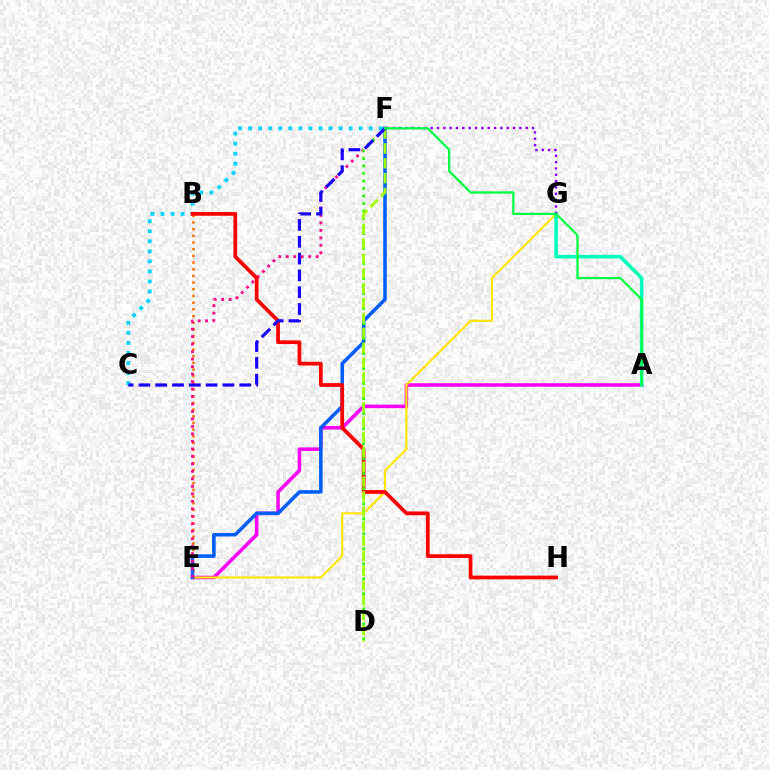{('C', 'F'): [{'color': '#00d3ff', 'line_style': 'dotted', 'thickness': 2.73}, {'color': '#1900ff', 'line_style': 'dashed', 'thickness': 2.28}], ('A', 'E'): [{'color': '#fa00f9', 'line_style': 'solid', 'thickness': 2.53}], ('E', 'G'): [{'color': '#ffe600', 'line_style': 'solid', 'thickness': 1.54}], ('B', 'E'): [{'color': '#ff7000', 'line_style': 'dotted', 'thickness': 1.82}], ('E', 'F'): [{'color': '#005dff', 'line_style': 'solid', 'thickness': 2.53}, {'color': '#ff0088', 'line_style': 'dotted', 'thickness': 2.03}], ('A', 'G'): [{'color': '#00ffbb', 'line_style': 'solid', 'thickness': 2.58}], ('F', 'G'): [{'color': '#8a00ff', 'line_style': 'dotted', 'thickness': 1.72}], ('B', 'H'): [{'color': '#ff0000', 'line_style': 'solid', 'thickness': 2.69}], ('D', 'F'): [{'color': '#31ff00', 'line_style': 'dotted', 'thickness': 2.04}, {'color': '#a2ff00', 'line_style': 'dashed', 'thickness': 2.02}], ('A', 'F'): [{'color': '#00ff45', 'line_style': 'solid', 'thickness': 1.63}]}